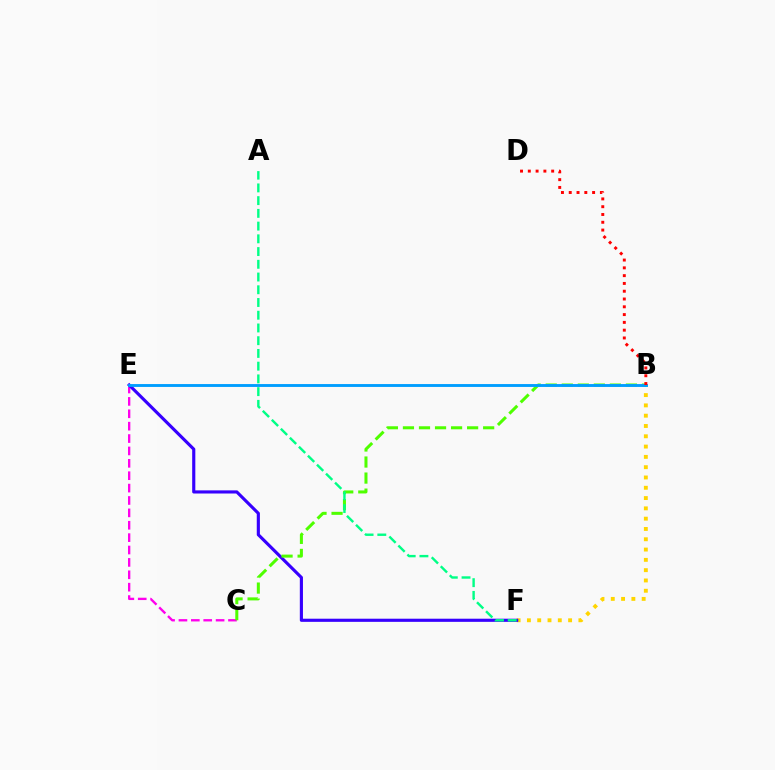{('C', 'E'): [{'color': '#ff00ed', 'line_style': 'dashed', 'thickness': 1.68}], ('B', 'F'): [{'color': '#ffd500', 'line_style': 'dotted', 'thickness': 2.8}], ('E', 'F'): [{'color': '#3700ff', 'line_style': 'solid', 'thickness': 2.26}], ('B', 'C'): [{'color': '#4fff00', 'line_style': 'dashed', 'thickness': 2.18}], ('A', 'F'): [{'color': '#00ff86', 'line_style': 'dashed', 'thickness': 1.73}], ('B', 'E'): [{'color': '#009eff', 'line_style': 'solid', 'thickness': 2.08}], ('B', 'D'): [{'color': '#ff0000', 'line_style': 'dotted', 'thickness': 2.12}]}